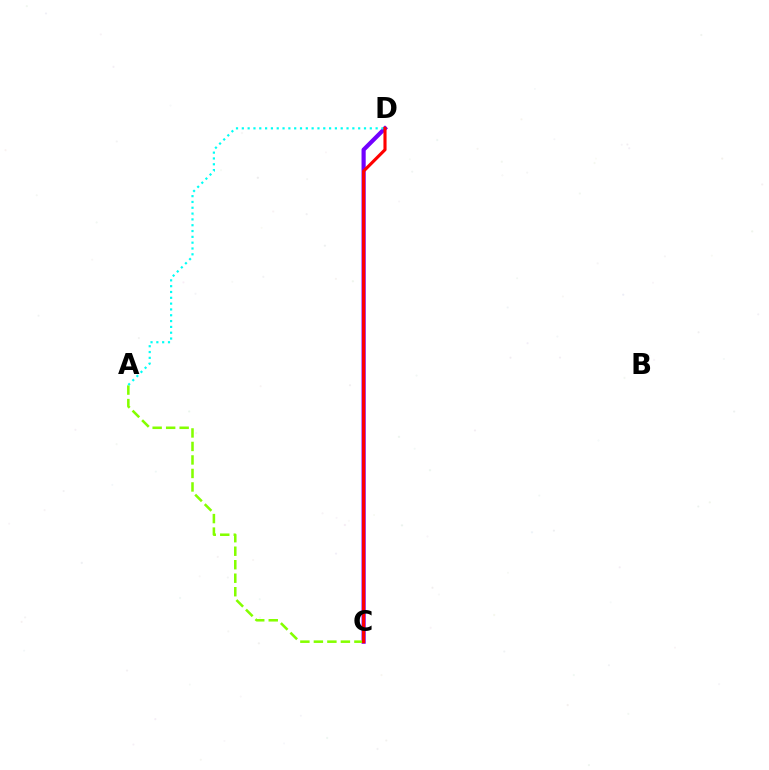{('C', 'D'): [{'color': '#7200ff', 'line_style': 'solid', 'thickness': 3.0}, {'color': '#ff0000', 'line_style': 'solid', 'thickness': 2.24}], ('A', 'C'): [{'color': '#84ff00', 'line_style': 'dashed', 'thickness': 1.83}], ('A', 'D'): [{'color': '#00fff6', 'line_style': 'dotted', 'thickness': 1.58}]}